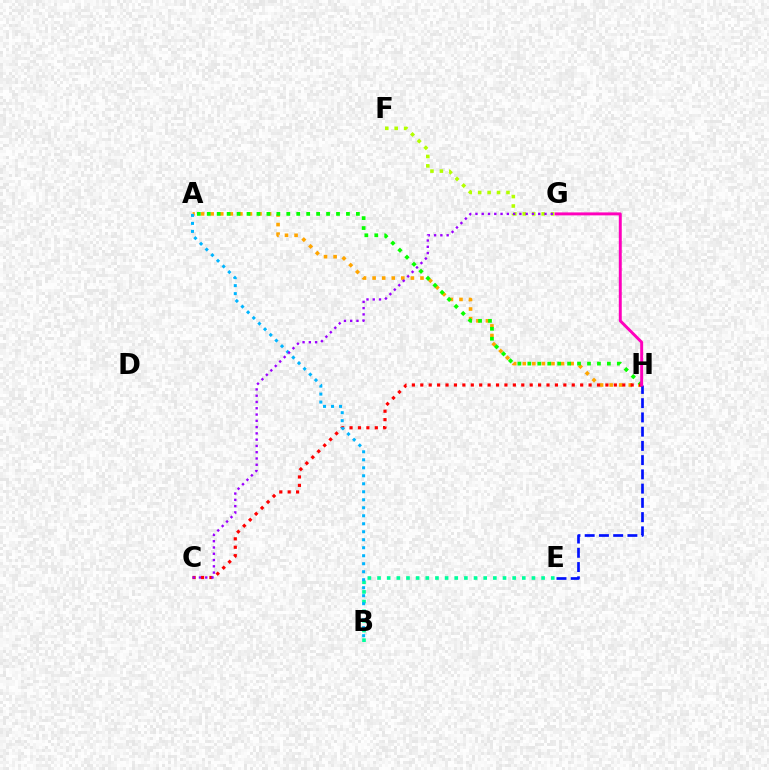{('A', 'H'): [{'color': '#ffa500', 'line_style': 'dotted', 'thickness': 2.6}, {'color': '#08ff00', 'line_style': 'dotted', 'thickness': 2.7}], ('B', 'E'): [{'color': '#00ff9d', 'line_style': 'dotted', 'thickness': 2.62}], ('C', 'H'): [{'color': '#ff0000', 'line_style': 'dotted', 'thickness': 2.29}], ('F', 'G'): [{'color': '#b3ff00', 'line_style': 'dotted', 'thickness': 2.56}], ('A', 'B'): [{'color': '#00b5ff', 'line_style': 'dotted', 'thickness': 2.17}], ('E', 'H'): [{'color': '#0010ff', 'line_style': 'dashed', 'thickness': 1.93}], ('C', 'G'): [{'color': '#9b00ff', 'line_style': 'dotted', 'thickness': 1.71}], ('G', 'H'): [{'color': '#ff00bd', 'line_style': 'solid', 'thickness': 2.13}]}